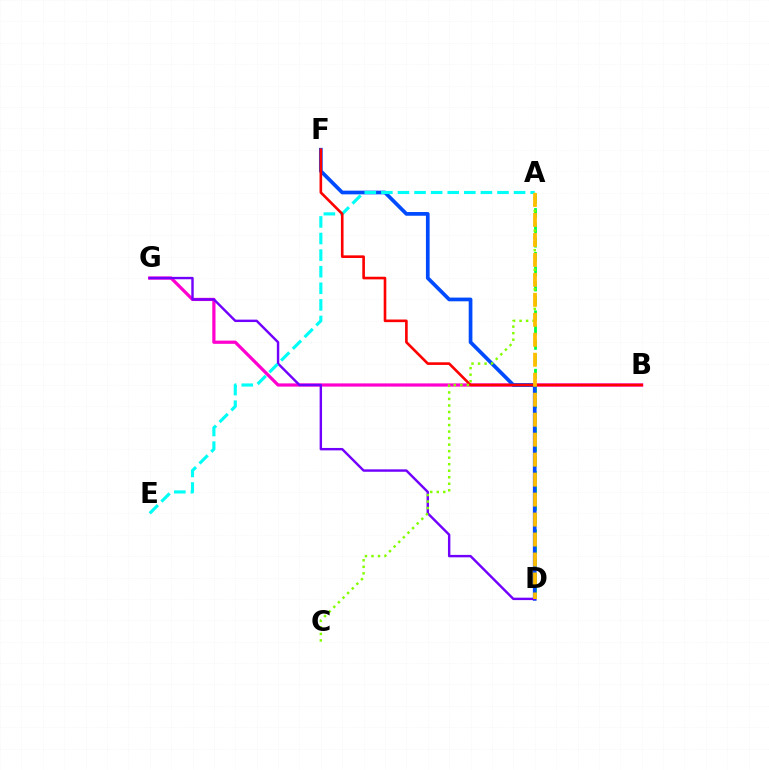{('A', 'D'): [{'color': '#00ff39', 'line_style': 'dashed', 'thickness': 1.98}, {'color': '#ffbd00', 'line_style': 'dashed', 'thickness': 2.71}], ('B', 'G'): [{'color': '#ff00cf', 'line_style': 'solid', 'thickness': 2.32}], ('D', 'F'): [{'color': '#004bff', 'line_style': 'solid', 'thickness': 2.67}], ('D', 'G'): [{'color': '#7200ff', 'line_style': 'solid', 'thickness': 1.74}], ('A', 'E'): [{'color': '#00fff6', 'line_style': 'dashed', 'thickness': 2.25}], ('B', 'F'): [{'color': '#ff0000', 'line_style': 'solid', 'thickness': 1.89}], ('A', 'C'): [{'color': '#84ff00', 'line_style': 'dotted', 'thickness': 1.77}]}